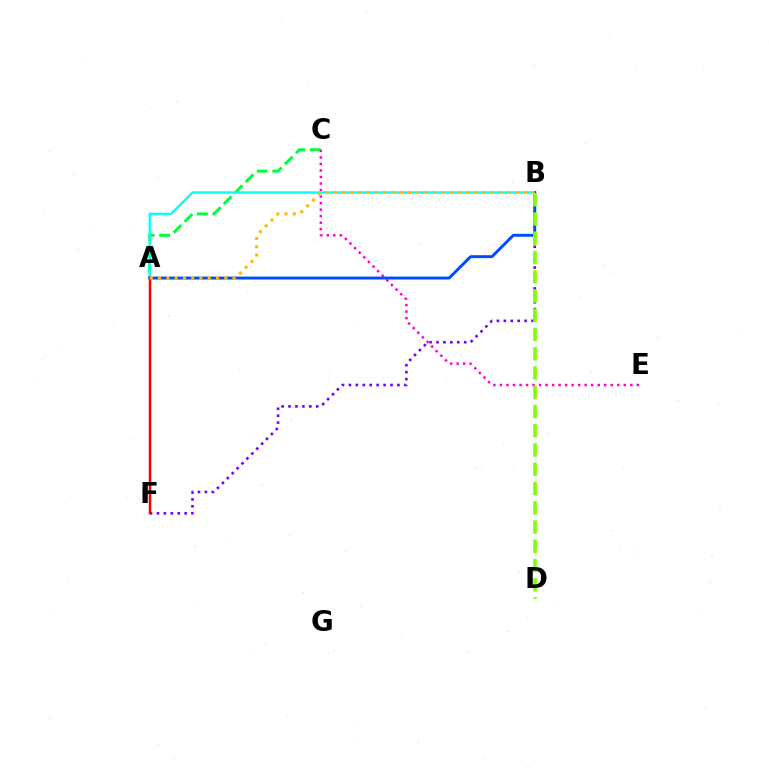{('B', 'F'): [{'color': '#7200ff', 'line_style': 'dotted', 'thickness': 1.88}], ('A', 'C'): [{'color': '#00ff39', 'line_style': 'dashed', 'thickness': 2.11}], ('C', 'E'): [{'color': '#ff00cf', 'line_style': 'dotted', 'thickness': 1.77}], ('A', 'B'): [{'color': '#00fff6', 'line_style': 'solid', 'thickness': 1.7}, {'color': '#004bff', 'line_style': 'solid', 'thickness': 2.11}, {'color': '#ffbd00', 'line_style': 'dotted', 'thickness': 2.25}], ('A', 'F'): [{'color': '#ff0000', 'line_style': 'solid', 'thickness': 1.79}], ('B', 'D'): [{'color': '#84ff00', 'line_style': 'dashed', 'thickness': 2.62}]}